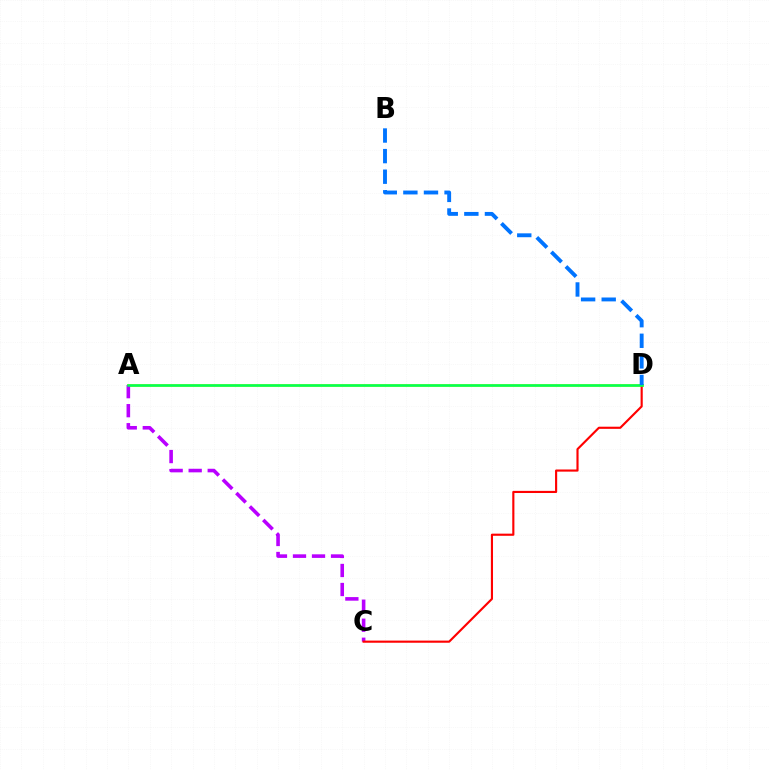{('A', 'D'): [{'color': '#d1ff00', 'line_style': 'solid', 'thickness': 2.03}, {'color': '#00ff5c', 'line_style': 'solid', 'thickness': 1.81}], ('A', 'C'): [{'color': '#b900ff', 'line_style': 'dashed', 'thickness': 2.59}], ('C', 'D'): [{'color': '#ff0000', 'line_style': 'solid', 'thickness': 1.54}], ('B', 'D'): [{'color': '#0074ff', 'line_style': 'dashed', 'thickness': 2.8}]}